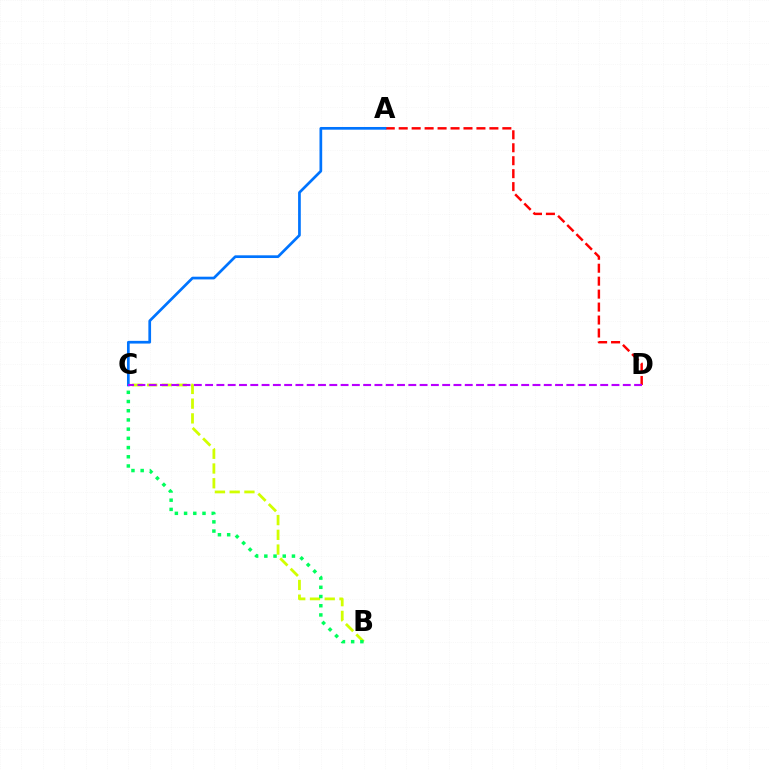{('A', 'D'): [{'color': '#ff0000', 'line_style': 'dashed', 'thickness': 1.76}], ('B', 'C'): [{'color': '#d1ff00', 'line_style': 'dashed', 'thickness': 2.0}, {'color': '#00ff5c', 'line_style': 'dotted', 'thickness': 2.5}], ('A', 'C'): [{'color': '#0074ff', 'line_style': 'solid', 'thickness': 1.95}], ('C', 'D'): [{'color': '#b900ff', 'line_style': 'dashed', 'thickness': 1.53}]}